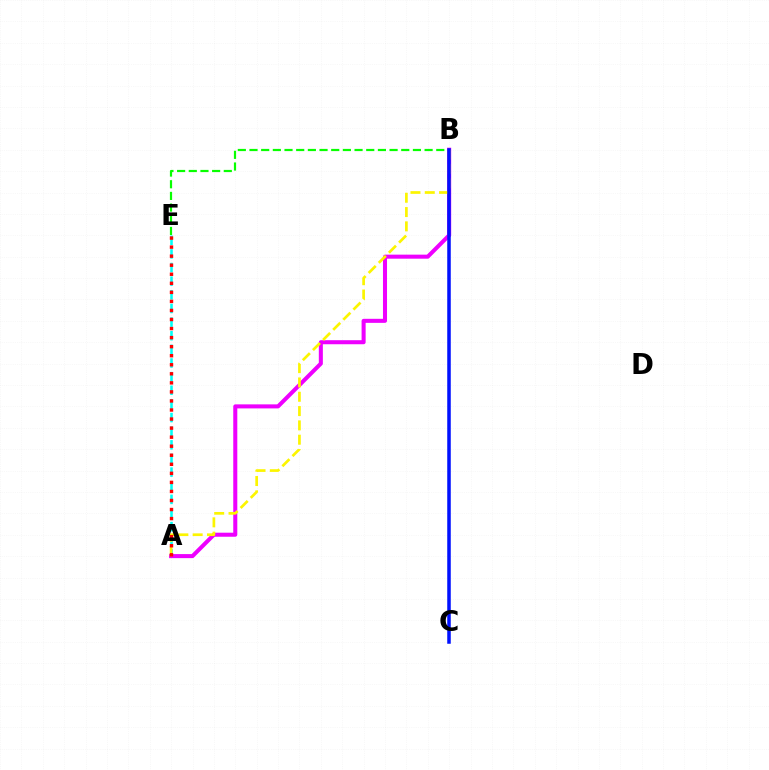{('A', 'E'): [{'color': '#00fff6', 'line_style': 'dashed', 'thickness': 1.85}, {'color': '#ff0000', 'line_style': 'dotted', 'thickness': 2.46}], ('A', 'B'): [{'color': '#ee00ff', 'line_style': 'solid', 'thickness': 2.91}, {'color': '#fcf500', 'line_style': 'dashed', 'thickness': 1.94}], ('B', 'E'): [{'color': '#08ff00', 'line_style': 'dashed', 'thickness': 1.59}], ('B', 'C'): [{'color': '#0010ff', 'line_style': 'solid', 'thickness': 2.53}]}